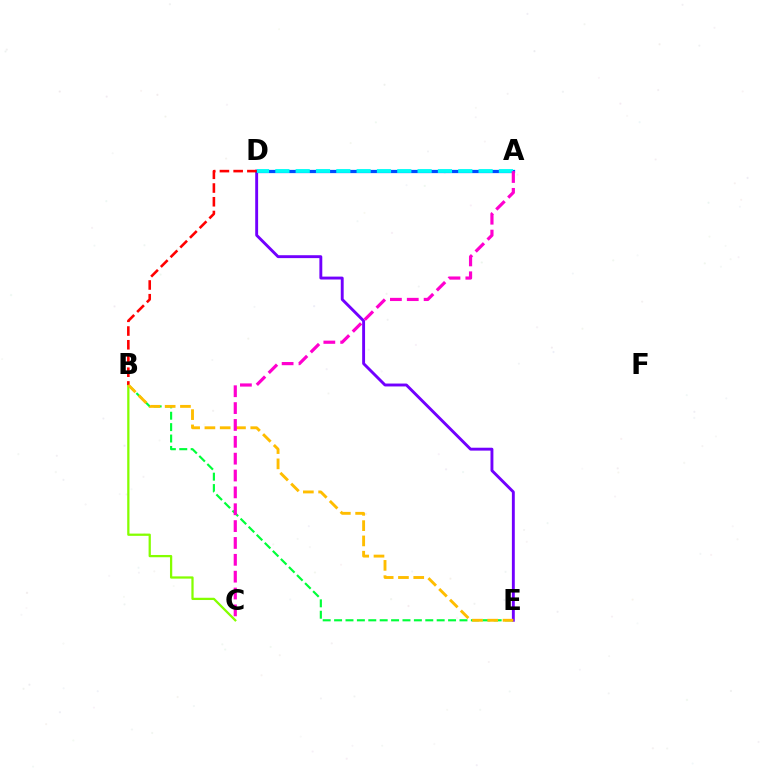{('B', 'C'): [{'color': '#84ff00', 'line_style': 'solid', 'thickness': 1.63}], ('B', 'E'): [{'color': '#00ff39', 'line_style': 'dashed', 'thickness': 1.55}, {'color': '#ffbd00', 'line_style': 'dashed', 'thickness': 2.08}], ('D', 'E'): [{'color': '#7200ff', 'line_style': 'solid', 'thickness': 2.09}], ('A', 'D'): [{'color': '#004bff', 'line_style': 'solid', 'thickness': 2.33}, {'color': '#00fff6', 'line_style': 'dashed', 'thickness': 2.76}], ('B', 'D'): [{'color': '#ff0000', 'line_style': 'dashed', 'thickness': 1.86}], ('A', 'C'): [{'color': '#ff00cf', 'line_style': 'dashed', 'thickness': 2.29}]}